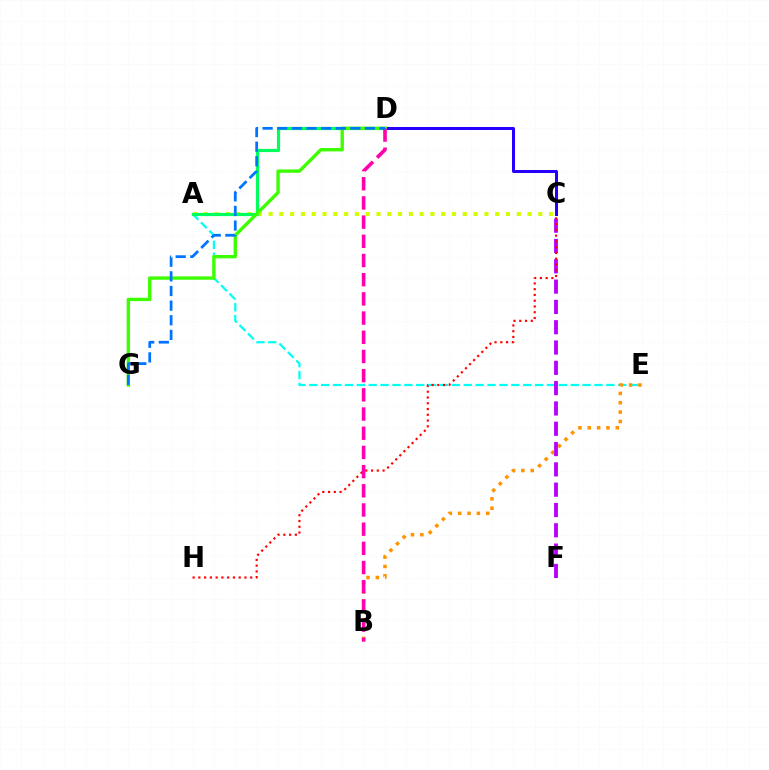{('A', 'C'): [{'color': '#d1ff00', 'line_style': 'dotted', 'thickness': 2.93}], ('C', 'D'): [{'color': '#2500ff', 'line_style': 'solid', 'thickness': 2.17}], ('A', 'E'): [{'color': '#00fff6', 'line_style': 'dashed', 'thickness': 1.61}], ('A', 'D'): [{'color': '#00ff5c', 'line_style': 'solid', 'thickness': 2.29}], ('B', 'E'): [{'color': '#ff9400', 'line_style': 'dotted', 'thickness': 2.54}], ('D', 'G'): [{'color': '#3dff00', 'line_style': 'solid', 'thickness': 2.43}, {'color': '#0074ff', 'line_style': 'dashed', 'thickness': 1.99}], ('C', 'F'): [{'color': '#b900ff', 'line_style': 'dashed', 'thickness': 2.76}], ('C', 'H'): [{'color': '#ff0000', 'line_style': 'dotted', 'thickness': 1.57}], ('B', 'D'): [{'color': '#ff00ac', 'line_style': 'dashed', 'thickness': 2.61}]}